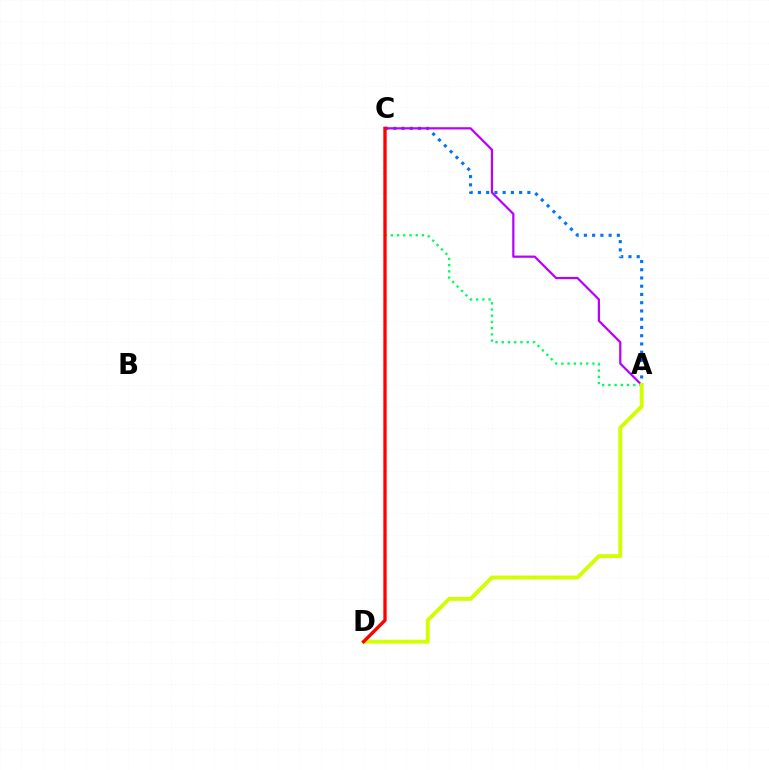{('A', 'C'): [{'color': '#0074ff', 'line_style': 'dotted', 'thickness': 2.24}, {'color': '#b900ff', 'line_style': 'solid', 'thickness': 1.6}, {'color': '#00ff5c', 'line_style': 'dotted', 'thickness': 1.69}], ('A', 'D'): [{'color': '#d1ff00', 'line_style': 'solid', 'thickness': 2.8}], ('C', 'D'): [{'color': '#ff0000', 'line_style': 'solid', 'thickness': 2.4}]}